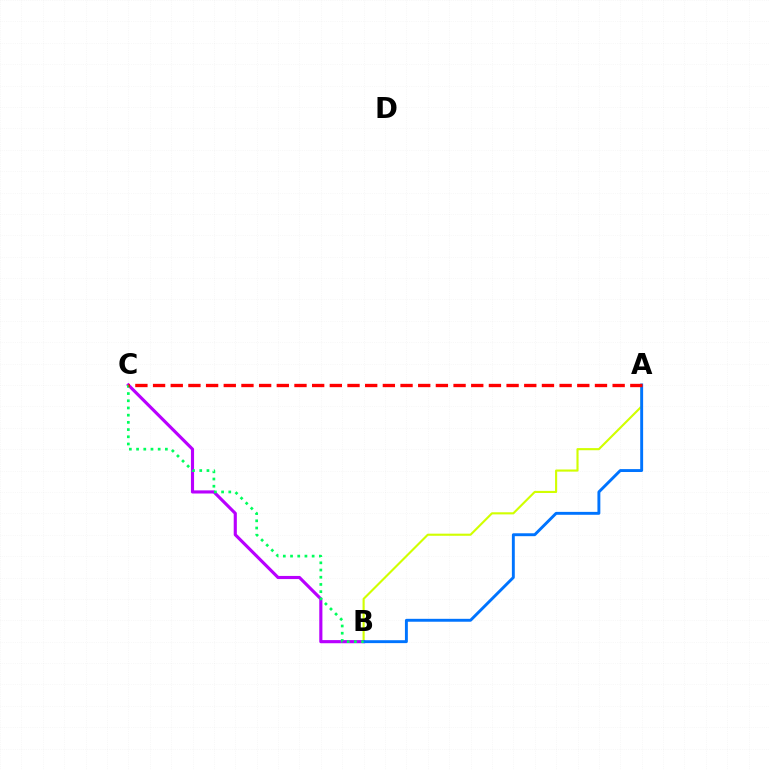{('A', 'B'): [{'color': '#d1ff00', 'line_style': 'solid', 'thickness': 1.53}, {'color': '#0074ff', 'line_style': 'solid', 'thickness': 2.09}], ('B', 'C'): [{'color': '#b900ff', 'line_style': 'solid', 'thickness': 2.26}, {'color': '#00ff5c', 'line_style': 'dotted', 'thickness': 1.96}], ('A', 'C'): [{'color': '#ff0000', 'line_style': 'dashed', 'thickness': 2.4}]}